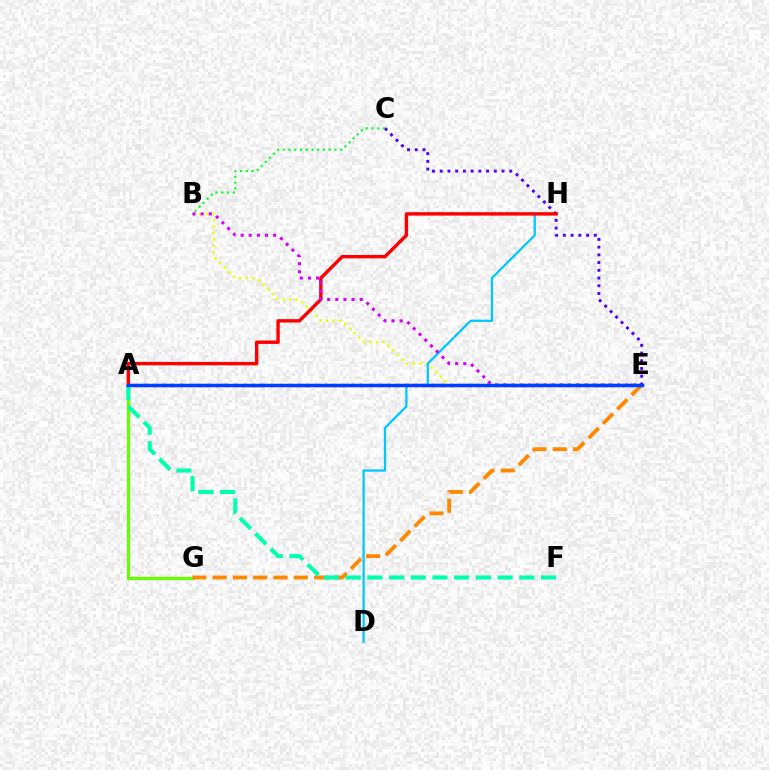{('A', 'E'): [{'color': '#ff00a0', 'line_style': 'dotted', 'thickness': 2.45}, {'color': '#003fff', 'line_style': 'solid', 'thickness': 2.5}], ('B', 'E'): [{'color': '#eeff00', 'line_style': 'dotted', 'thickness': 1.78}, {'color': '#d600ff', 'line_style': 'dotted', 'thickness': 2.21}], ('D', 'H'): [{'color': '#00c7ff', 'line_style': 'solid', 'thickness': 1.62}], ('A', 'G'): [{'color': '#66ff00', 'line_style': 'solid', 'thickness': 2.3}], ('E', 'G'): [{'color': '#ff8800', 'line_style': 'dashed', 'thickness': 2.76}], ('A', 'F'): [{'color': '#00ffaf', 'line_style': 'dashed', 'thickness': 2.95}], ('C', 'E'): [{'color': '#4f00ff', 'line_style': 'dotted', 'thickness': 2.1}], ('A', 'H'): [{'color': '#ff0000', 'line_style': 'solid', 'thickness': 2.44}], ('B', 'C'): [{'color': '#00ff27', 'line_style': 'dotted', 'thickness': 1.56}]}